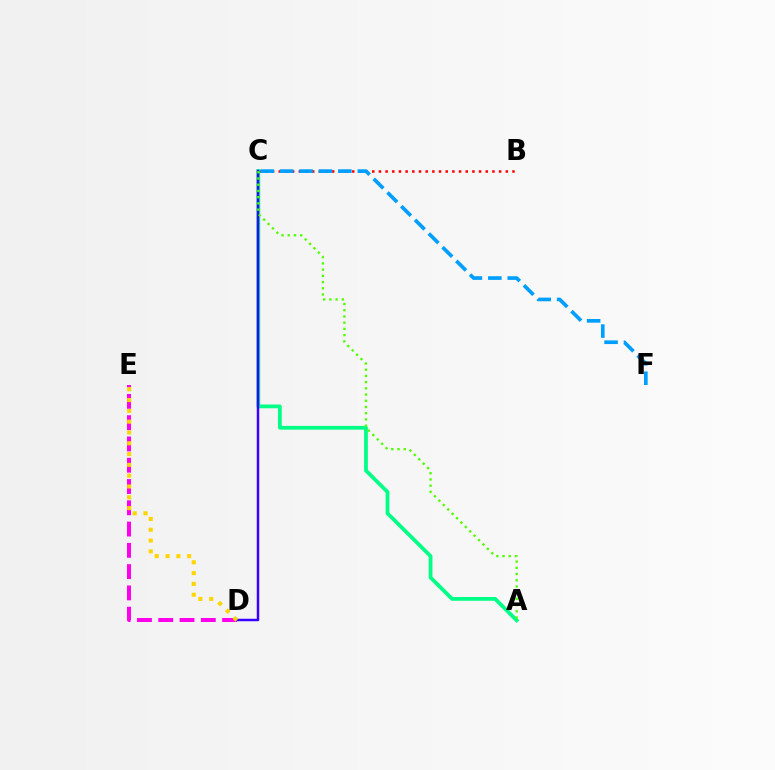{('B', 'C'): [{'color': '#ff0000', 'line_style': 'dotted', 'thickness': 1.81}], ('A', 'C'): [{'color': '#00ff86', 'line_style': 'solid', 'thickness': 2.72}, {'color': '#4fff00', 'line_style': 'dotted', 'thickness': 1.69}], ('D', 'E'): [{'color': '#ff00ed', 'line_style': 'dashed', 'thickness': 2.89}, {'color': '#ffd500', 'line_style': 'dotted', 'thickness': 2.93}], ('C', 'F'): [{'color': '#009eff', 'line_style': 'dashed', 'thickness': 2.64}], ('C', 'D'): [{'color': '#3700ff', 'line_style': 'solid', 'thickness': 1.78}]}